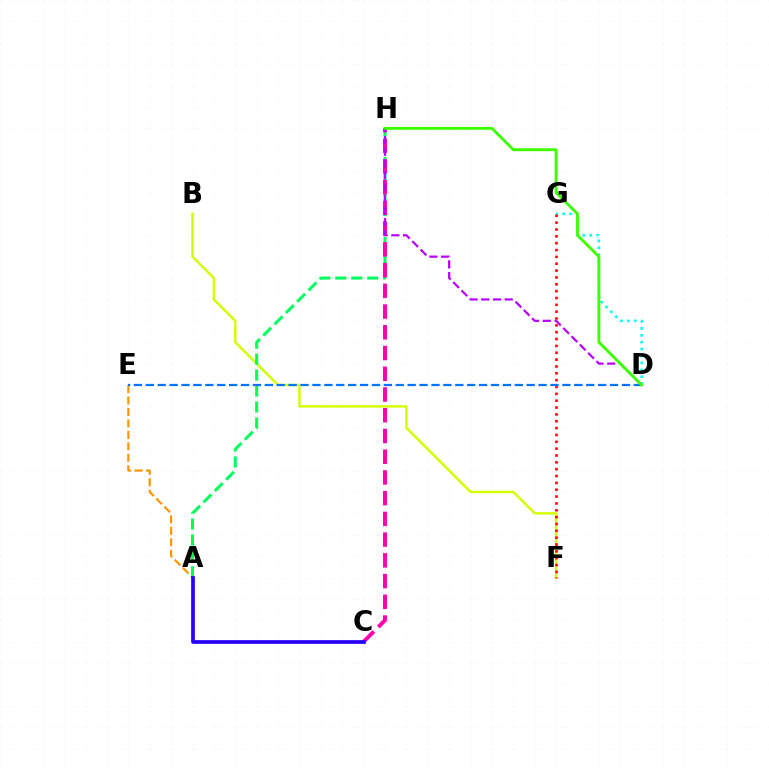{('B', 'F'): [{'color': '#d1ff00', 'line_style': 'solid', 'thickness': 1.75}], ('A', 'E'): [{'color': '#ff9400', 'line_style': 'dashed', 'thickness': 1.56}], ('A', 'H'): [{'color': '#00ff5c', 'line_style': 'dashed', 'thickness': 2.17}], ('D', 'G'): [{'color': '#00fff6', 'line_style': 'dotted', 'thickness': 1.88}], ('C', 'H'): [{'color': '#ff00ac', 'line_style': 'dashed', 'thickness': 2.82}], ('F', 'G'): [{'color': '#ff0000', 'line_style': 'dotted', 'thickness': 1.86}], ('A', 'C'): [{'color': '#2500ff', 'line_style': 'solid', 'thickness': 2.67}], ('D', 'H'): [{'color': '#b900ff', 'line_style': 'dashed', 'thickness': 1.59}, {'color': '#3dff00', 'line_style': 'solid', 'thickness': 2.07}], ('D', 'E'): [{'color': '#0074ff', 'line_style': 'dashed', 'thickness': 1.62}]}